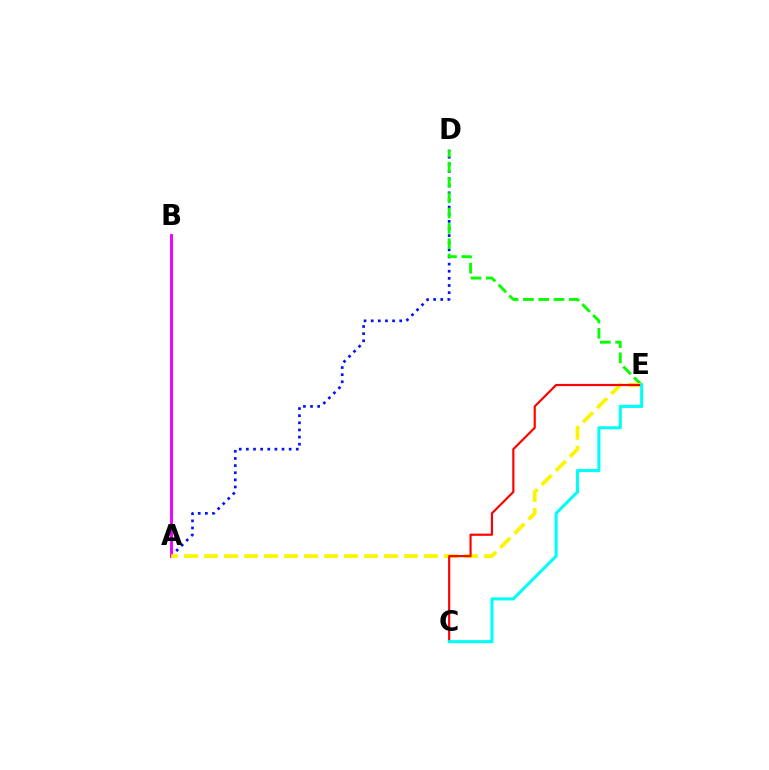{('A', 'D'): [{'color': '#0010ff', 'line_style': 'dotted', 'thickness': 1.94}], ('A', 'B'): [{'color': '#ee00ff', 'line_style': 'solid', 'thickness': 2.09}], ('D', 'E'): [{'color': '#08ff00', 'line_style': 'dashed', 'thickness': 2.08}], ('A', 'E'): [{'color': '#fcf500', 'line_style': 'dashed', 'thickness': 2.71}], ('C', 'E'): [{'color': '#ff0000', 'line_style': 'solid', 'thickness': 1.57}, {'color': '#00fff6', 'line_style': 'solid', 'thickness': 2.22}]}